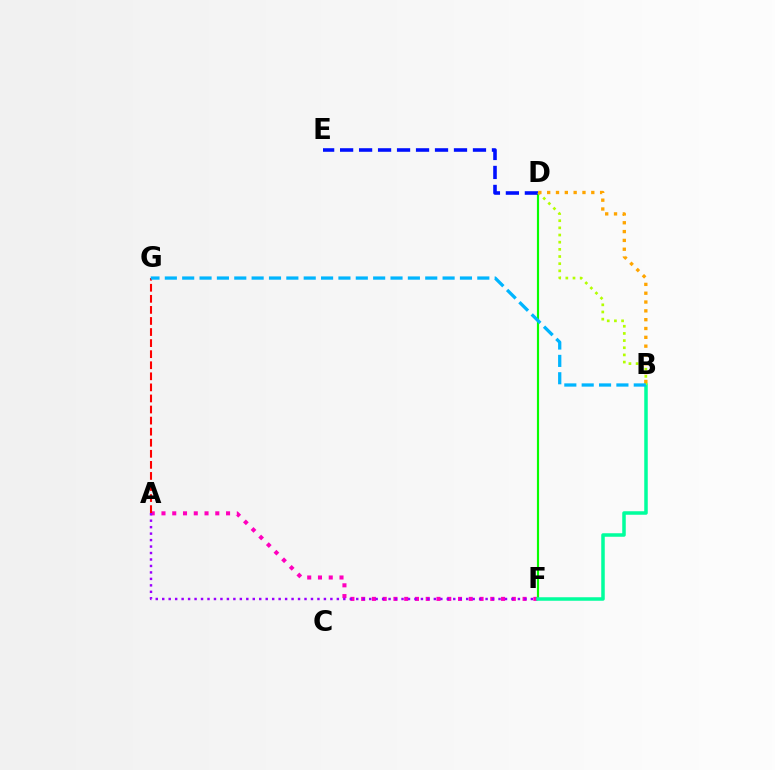{('D', 'F'): [{'color': '#08ff00', 'line_style': 'solid', 'thickness': 1.56}], ('A', 'F'): [{'color': '#ff00bd', 'line_style': 'dotted', 'thickness': 2.92}, {'color': '#9b00ff', 'line_style': 'dotted', 'thickness': 1.76}], ('A', 'G'): [{'color': '#ff0000', 'line_style': 'dashed', 'thickness': 1.5}], ('B', 'F'): [{'color': '#00ff9d', 'line_style': 'solid', 'thickness': 2.53}], ('D', 'E'): [{'color': '#0010ff', 'line_style': 'dashed', 'thickness': 2.58}], ('B', 'D'): [{'color': '#b3ff00', 'line_style': 'dotted', 'thickness': 1.95}, {'color': '#ffa500', 'line_style': 'dotted', 'thickness': 2.4}], ('B', 'G'): [{'color': '#00b5ff', 'line_style': 'dashed', 'thickness': 2.36}]}